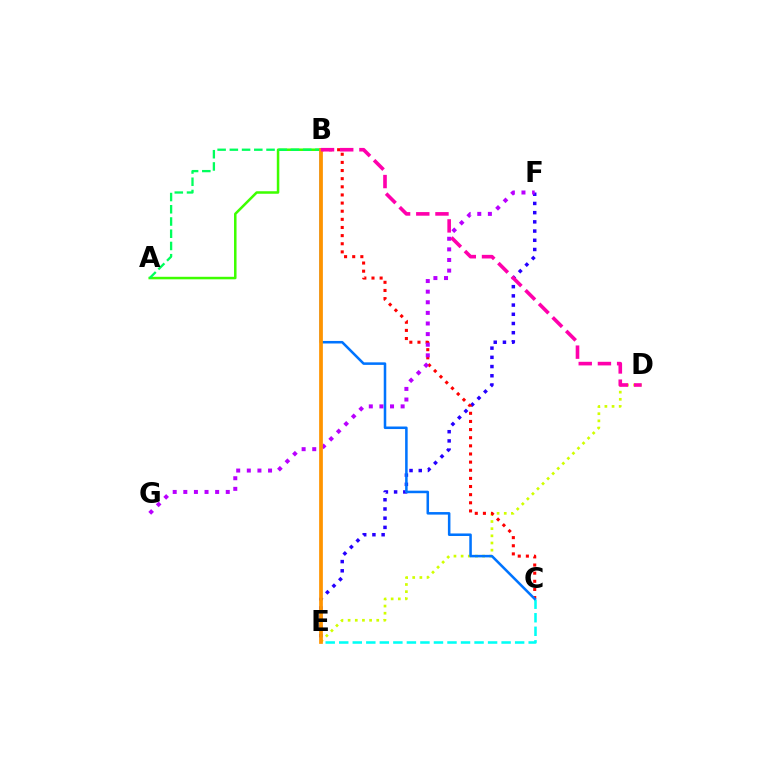{('A', 'B'): [{'color': '#3dff00', 'line_style': 'solid', 'thickness': 1.81}, {'color': '#00ff5c', 'line_style': 'dashed', 'thickness': 1.66}], ('D', 'E'): [{'color': '#d1ff00', 'line_style': 'dotted', 'thickness': 1.94}], ('C', 'E'): [{'color': '#00fff6', 'line_style': 'dashed', 'thickness': 1.84}], ('E', 'F'): [{'color': '#2500ff', 'line_style': 'dotted', 'thickness': 2.5}], ('B', 'C'): [{'color': '#ff0000', 'line_style': 'dotted', 'thickness': 2.21}, {'color': '#0074ff', 'line_style': 'solid', 'thickness': 1.83}], ('F', 'G'): [{'color': '#b900ff', 'line_style': 'dotted', 'thickness': 2.88}], ('B', 'E'): [{'color': '#ff9400', 'line_style': 'solid', 'thickness': 2.69}], ('B', 'D'): [{'color': '#ff00ac', 'line_style': 'dashed', 'thickness': 2.61}]}